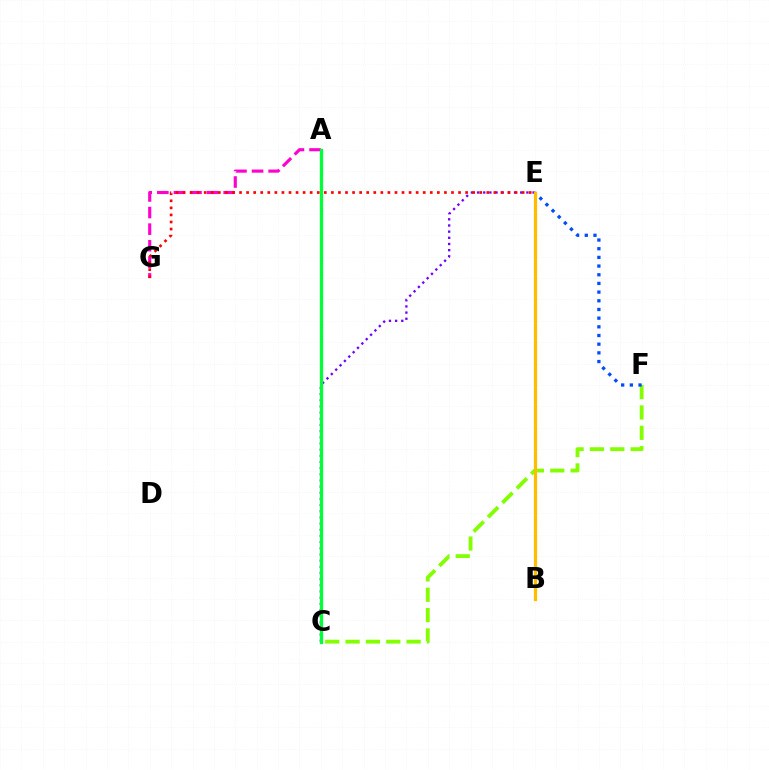{('A', 'G'): [{'color': '#ff00cf', 'line_style': 'dashed', 'thickness': 2.25}], ('C', 'F'): [{'color': '#84ff00', 'line_style': 'dashed', 'thickness': 2.77}], ('C', 'E'): [{'color': '#7200ff', 'line_style': 'dotted', 'thickness': 1.68}], ('A', 'C'): [{'color': '#00ff39', 'line_style': 'solid', 'thickness': 2.38}], ('E', 'F'): [{'color': '#004bff', 'line_style': 'dotted', 'thickness': 2.36}], ('E', 'G'): [{'color': '#ff0000', 'line_style': 'dotted', 'thickness': 1.92}], ('B', 'E'): [{'color': '#00fff6', 'line_style': 'dotted', 'thickness': 2.01}, {'color': '#ffbd00', 'line_style': 'solid', 'thickness': 2.33}]}